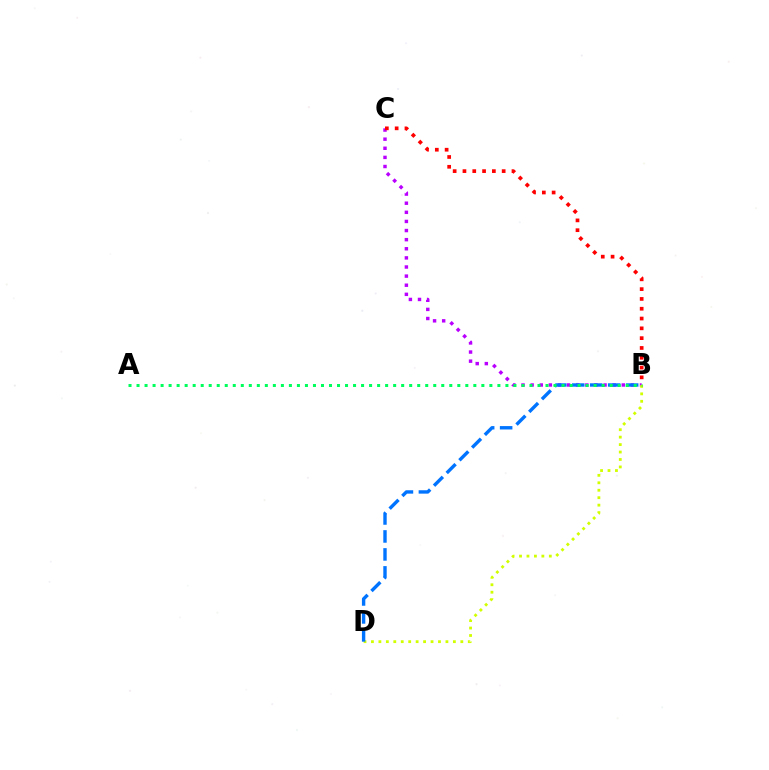{('B', 'C'): [{'color': '#b900ff', 'line_style': 'dotted', 'thickness': 2.48}, {'color': '#ff0000', 'line_style': 'dotted', 'thickness': 2.66}], ('B', 'D'): [{'color': '#d1ff00', 'line_style': 'dotted', 'thickness': 2.02}, {'color': '#0074ff', 'line_style': 'dashed', 'thickness': 2.44}], ('A', 'B'): [{'color': '#00ff5c', 'line_style': 'dotted', 'thickness': 2.18}]}